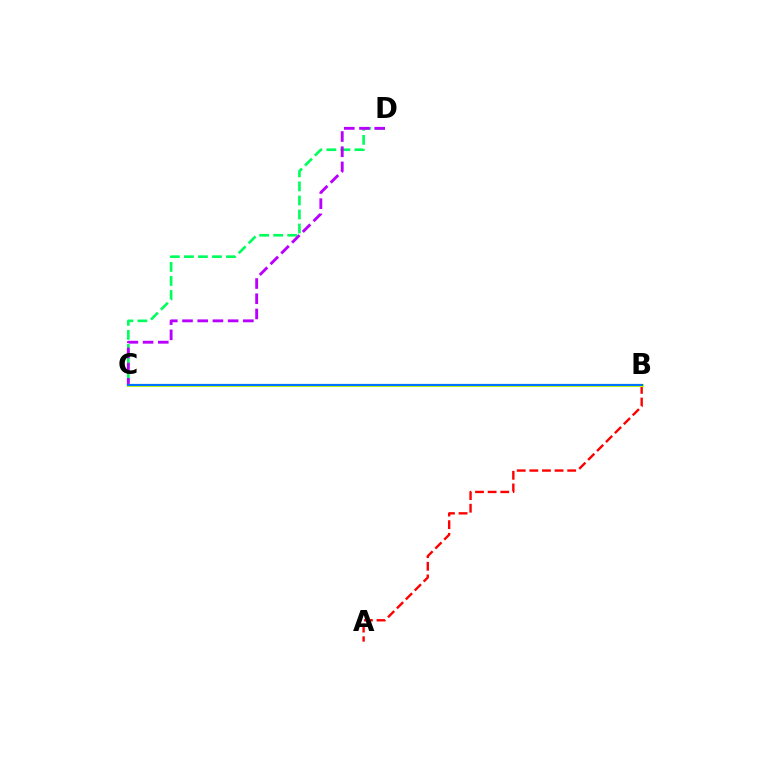{('A', 'B'): [{'color': '#ff0000', 'line_style': 'dashed', 'thickness': 1.71}], ('C', 'D'): [{'color': '#00ff5c', 'line_style': 'dashed', 'thickness': 1.91}, {'color': '#b900ff', 'line_style': 'dashed', 'thickness': 2.07}], ('B', 'C'): [{'color': '#d1ff00', 'line_style': 'solid', 'thickness': 2.21}, {'color': '#0074ff', 'line_style': 'solid', 'thickness': 1.58}]}